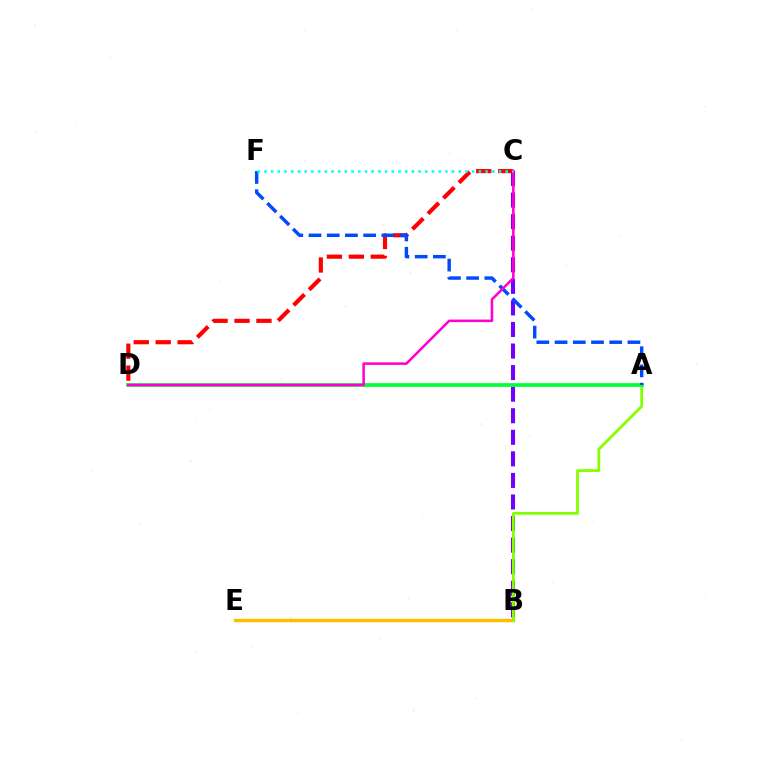{('B', 'C'): [{'color': '#7200ff', 'line_style': 'dashed', 'thickness': 2.93}], ('B', 'E'): [{'color': '#ffbd00', 'line_style': 'solid', 'thickness': 2.49}], ('C', 'D'): [{'color': '#ff0000', 'line_style': 'dashed', 'thickness': 2.98}, {'color': '#ff00cf', 'line_style': 'solid', 'thickness': 1.82}], ('A', 'B'): [{'color': '#84ff00', 'line_style': 'solid', 'thickness': 2.01}], ('A', 'D'): [{'color': '#00ff39', 'line_style': 'solid', 'thickness': 2.66}], ('A', 'F'): [{'color': '#004bff', 'line_style': 'dashed', 'thickness': 2.47}], ('C', 'F'): [{'color': '#00fff6', 'line_style': 'dotted', 'thickness': 1.82}]}